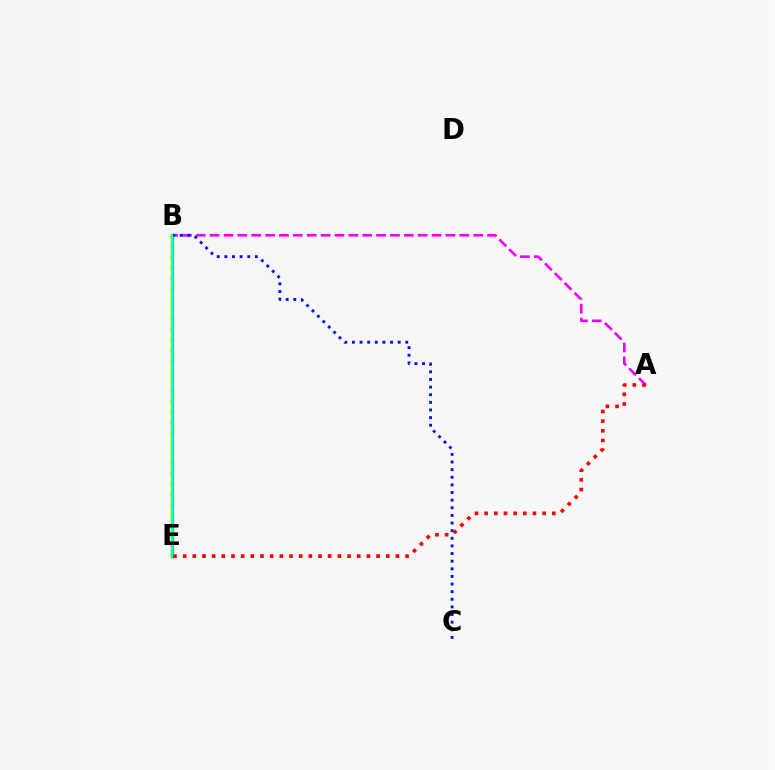{('A', 'B'): [{'color': '#ee00ff', 'line_style': 'dashed', 'thickness': 1.88}], ('B', 'E'): [{'color': '#fcf500', 'line_style': 'dotted', 'thickness': 2.79}, {'color': '#08ff00', 'line_style': 'solid', 'thickness': 2.42}, {'color': '#00fff6', 'line_style': 'solid', 'thickness': 1.56}], ('A', 'E'): [{'color': '#ff0000', 'line_style': 'dotted', 'thickness': 2.63}], ('B', 'C'): [{'color': '#0010ff', 'line_style': 'dotted', 'thickness': 2.07}]}